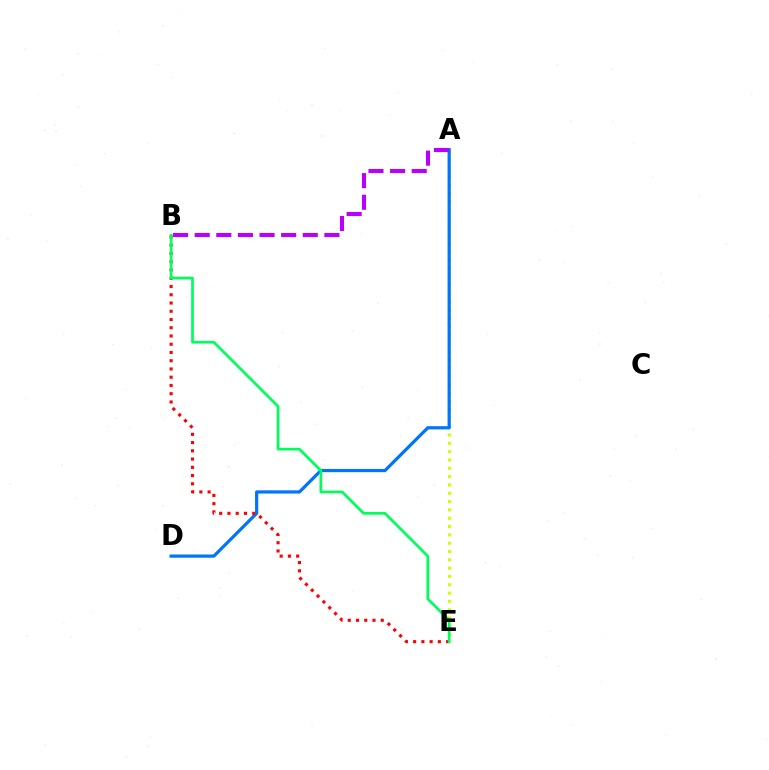{('A', 'E'): [{'color': '#d1ff00', 'line_style': 'dotted', 'thickness': 2.26}], ('A', 'D'): [{'color': '#0074ff', 'line_style': 'solid', 'thickness': 2.31}], ('B', 'E'): [{'color': '#ff0000', 'line_style': 'dotted', 'thickness': 2.24}, {'color': '#00ff5c', 'line_style': 'solid', 'thickness': 1.95}], ('A', 'B'): [{'color': '#b900ff', 'line_style': 'dashed', 'thickness': 2.94}]}